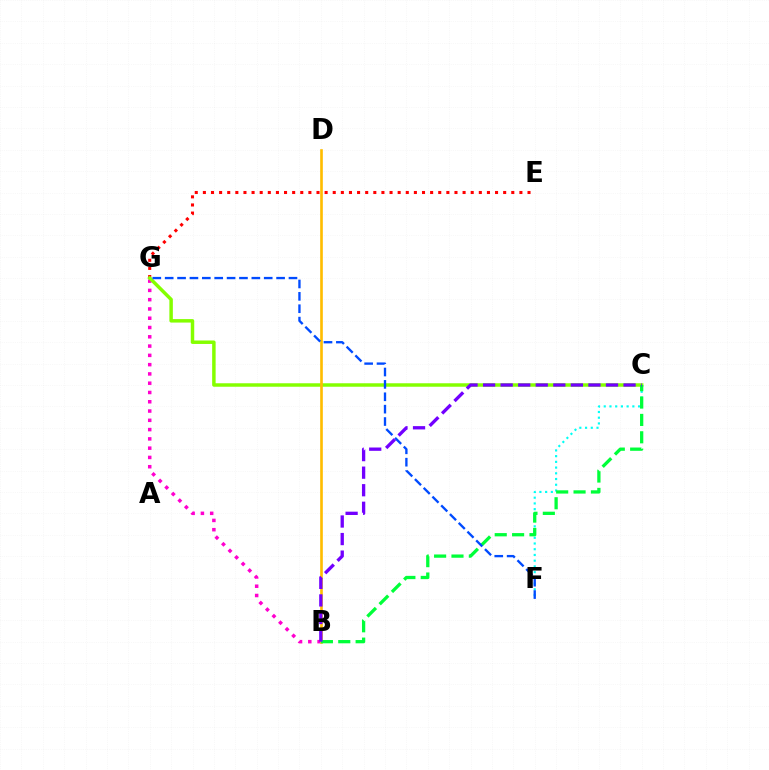{('C', 'F'): [{'color': '#00fff6', 'line_style': 'dotted', 'thickness': 1.56}], ('B', 'G'): [{'color': '#ff00cf', 'line_style': 'dotted', 'thickness': 2.52}], ('E', 'G'): [{'color': '#ff0000', 'line_style': 'dotted', 'thickness': 2.21}], ('C', 'G'): [{'color': '#84ff00', 'line_style': 'solid', 'thickness': 2.5}], ('B', 'D'): [{'color': '#ffbd00', 'line_style': 'solid', 'thickness': 1.9}], ('B', 'C'): [{'color': '#00ff39', 'line_style': 'dashed', 'thickness': 2.36}, {'color': '#7200ff', 'line_style': 'dashed', 'thickness': 2.39}], ('F', 'G'): [{'color': '#004bff', 'line_style': 'dashed', 'thickness': 1.68}]}